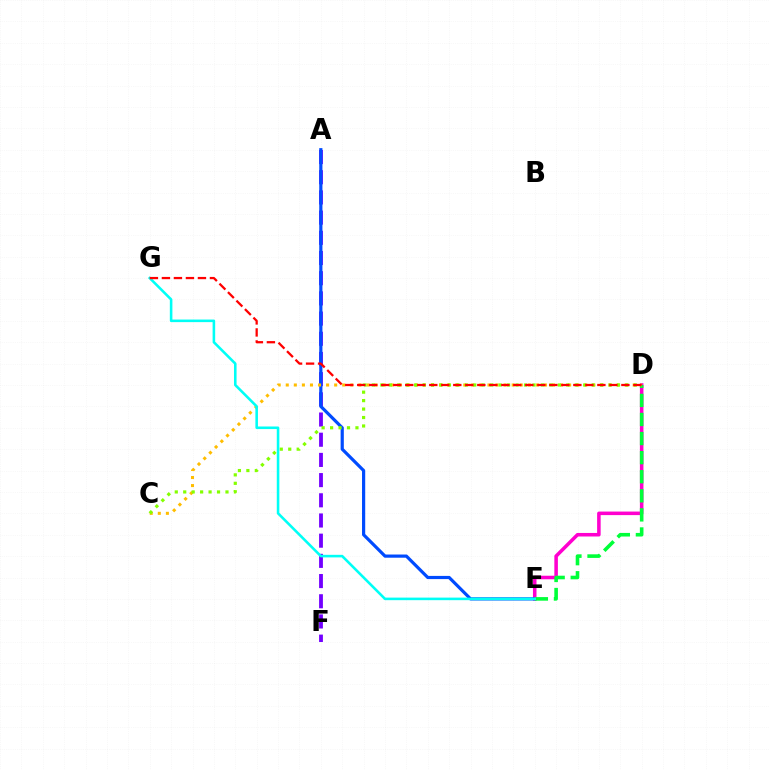{('A', 'F'): [{'color': '#7200ff', 'line_style': 'dashed', 'thickness': 2.74}], ('D', 'E'): [{'color': '#ff00cf', 'line_style': 'solid', 'thickness': 2.55}, {'color': '#00ff39', 'line_style': 'dashed', 'thickness': 2.59}], ('A', 'E'): [{'color': '#004bff', 'line_style': 'solid', 'thickness': 2.3}], ('C', 'D'): [{'color': '#ffbd00', 'line_style': 'dotted', 'thickness': 2.19}, {'color': '#84ff00', 'line_style': 'dotted', 'thickness': 2.3}], ('E', 'G'): [{'color': '#00fff6', 'line_style': 'solid', 'thickness': 1.85}], ('D', 'G'): [{'color': '#ff0000', 'line_style': 'dashed', 'thickness': 1.63}]}